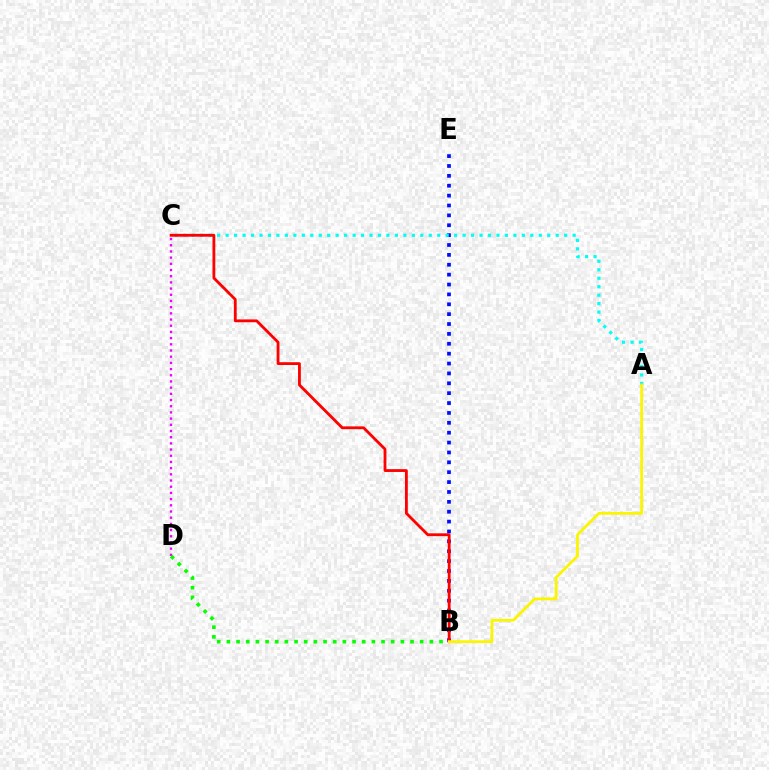{('B', 'E'): [{'color': '#0010ff', 'line_style': 'dotted', 'thickness': 2.68}], ('C', 'D'): [{'color': '#ee00ff', 'line_style': 'dotted', 'thickness': 1.68}], ('B', 'D'): [{'color': '#08ff00', 'line_style': 'dotted', 'thickness': 2.63}], ('A', 'C'): [{'color': '#00fff6', 'line_style': 'dotted', 'thickness': 2.3}], ('B', 'C'): [{'color': '#ff0000', 'line_style': 'solid', 'thickness': 2.02}], ('A', 'B'): [{'color': '#fcf500', 'line_style': 'solid', 'thickness': 2.01}]}